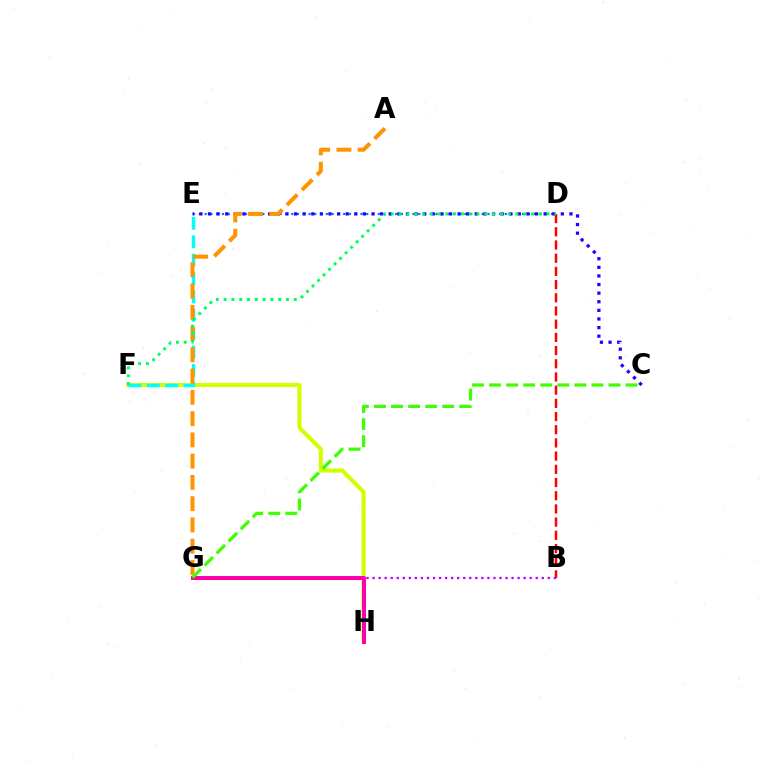{('F', 'H'): [{'color': '#d1ff00', 'line_style': 'solid', 'thickness': 2.94}], ('E', 'F'): [{'color': '#00fff6', 'line_style': 'dashed', 'thickness': 2.5}], ('B', 'D'): [{'color': '#ff0000', 'line_style': 'dashed', 'thickness': 1.79}], ('B', 'G'): [{'color': '#b900ff', 'line_style': 'dotted', 'thickness': 1.64}], ('D', 'E'): [{'color': '#0074ff', 'line_style': 'dotted', 'thickness': 1.57}], ('C', 'E'): [{'color': '#2500ff', 'line_style': 'dotted', 'thickness': 2.34}], ('A', 'G'): [{'color': '#ff9400', 'line_style': 'dashed', 'thickness': 2.89}], ('D', 'F'): [{'color': '#00ff5c', 'line_style': 'dotted', 'thickness': 2.12}], ('G', 'H'): [{'color': '#ff00ac', 'line_style': 'solid', 'thickness': 2.89}], ('C', 'G'): [{'color': '#3dff00', 'line_style': 'dashed', 'thickness': 2.32}]}